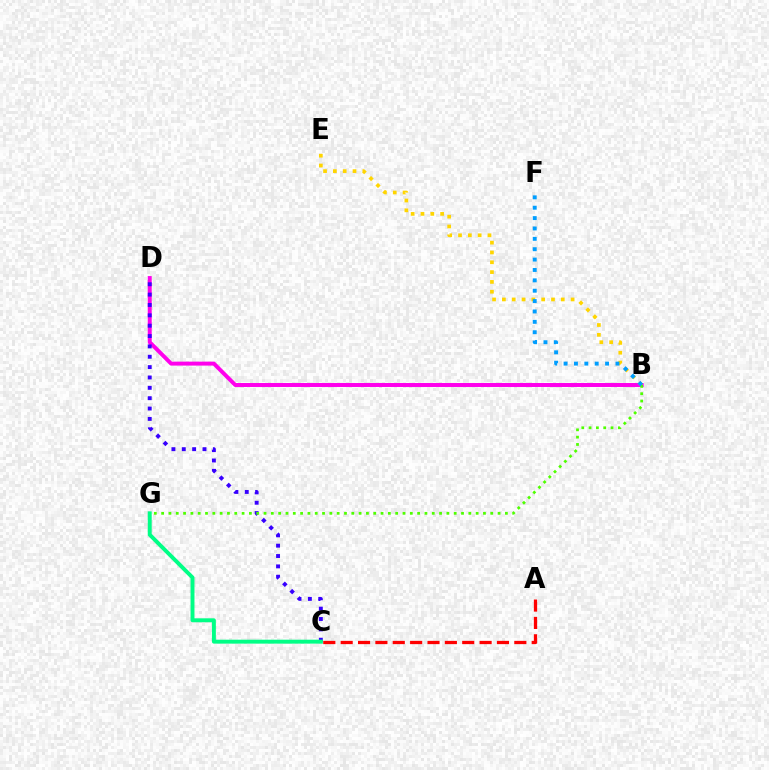{('B', 'D'): [{'color': '#ff00ed', 'line_style': 'solid', 'thickness': 2.85}], ('C', 'D'): [{'color': '#3700ff', 'line_style': 'dotted', 'thickness': 2.81}], ('C', 'G'): [{'color': '#00ff86', 'line_style': 'solid', 'thickness': 2.83}], ('B', 'E'): [{'color': '#ffd500', 'line_style': 'dotted', 'thickness': 2.67}], ('B', 'G'): [{'color': '#4fff00', 'line_style': 'dotted', 'thickness': 1.99}], ('B', 'F'): [{'color': '#009eff', 'line_style': 'dotted', 'thickness': 2.82}], ('A', 'C'): [{'color': '#ff0000', 'line_style': 'dashed', 'thickness': 2.36}]}